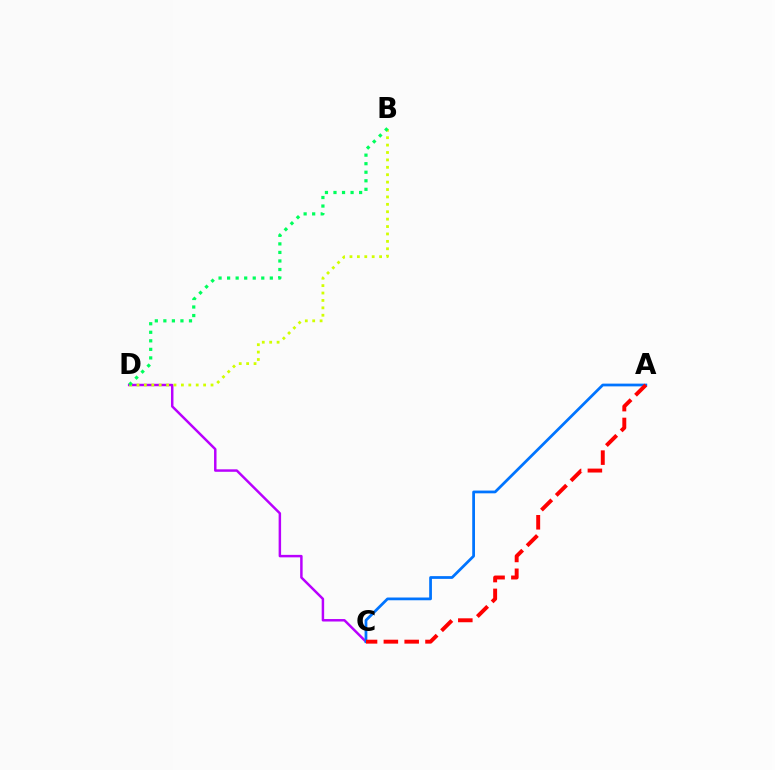{('C', 'D'): [{'color': '#b900ff', 'line_style': 'solid', 'thickness': 1.78}], ('B', 'D'): [{'color': '#d1ff00', 'line_style': 'dotted', 'thickness': 2.01}, {'color': '#00ff5c', 'line_style': 'dotted', 'thickness': 2.32}], ('A', 'C'): [{'color': '#0074ff', 'line_style': 'solid', 'thickness': 1.98}, {'color': '#ff0000', 'line_style': 'dashed', 'thickness': 2.83}]}